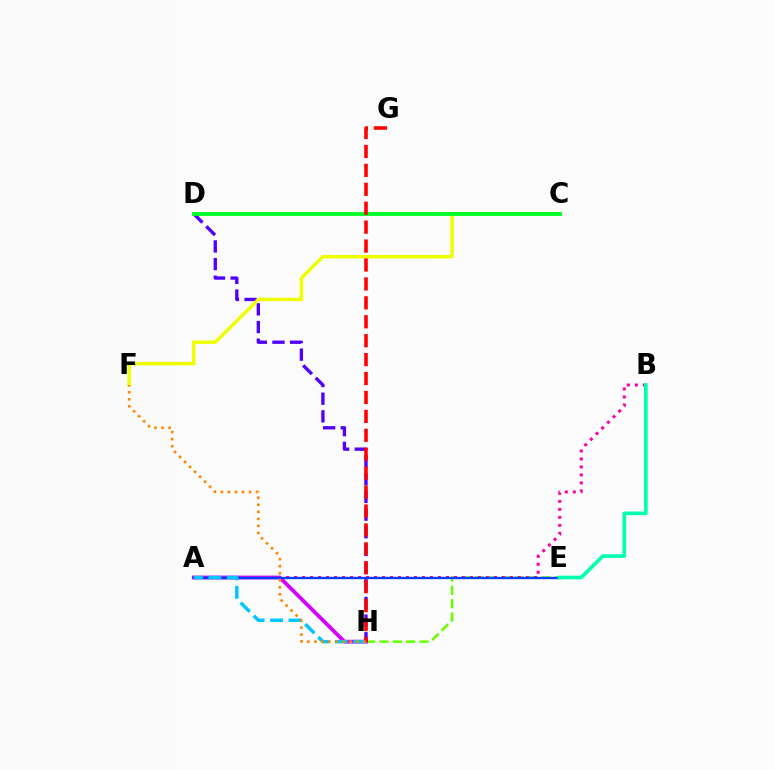{('E', 'H'): [{'color': '#66ff00', 'line_style': 'dashed', 'thickness': 1.81}], ('A', 'B'): [{'color': '#ff00a0', 'line_style': 'dotted', 'thickness': 2.17}], ('A', 'H'): [{'color': '#d600ff', 'line_style': 'solid', 'thickness': 2.72}, {'color': '#00c7ff', 'line_style': 'dashed', 'thickness': 2.5}], ('A', 'E'): [{'color': '#003fff', 'line_style': 'solid', 'thickness': 1.7}], ('D', 'H'): [{'color': '#4f00ff', 'line_style': 'dashed', 'thickness': 2.4}], ('C', 'F'): [{'color': '#eeff00', 'line_style': 'solid', 'thickness': 2.5}], ('B', 'E'): [{'color': '#00ffaf', 'line_style': 'solid', 'thickness': 2.62}], ('C', 'D'): [{'color': '#00ff27', 'line_style': 'solid', 'thickness': 2.74}], ('G', 'H'): [{'color': '#ff0000', 'line_style': 'dashed', 'thickness': 2.57}], ('F', 'H'): [{'color': '#ff8800', 'line_style': 'dotted', 'thickness': 1.91}]}